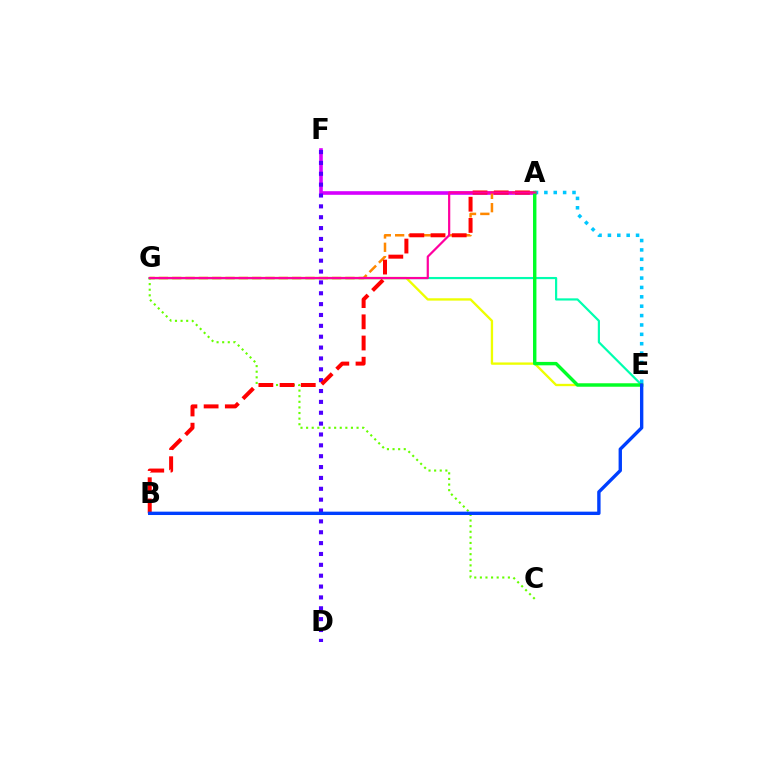{('A', 'E'): [{'color': '#00c7ff', 'line_style': 'dotted', 'thickness': 2.55}, {'color': '#00ff27', 'line_style': 'solid', 'thickness': 2.46}], ('A', 'F'): [{'color': '#d600ff', 'line_style': 'solid', 'thickness': 2.6}], ('E', 'G'): [{'color': '#eeff00', 'line_style': 'solid', 'thickness': 1.68}, {'color': '#00ffaf', 'line_style': 'solid', 'thickness': 1.58}], ('A', 'G'): [{'color': '#ff8800', 'line_style': 'dashed', 'thickness': 1.81}, {'color': '#ff00a0', 'line_style': 'solid', 'thickness': 1.59}], ('D', 'F'): [{'color': '#4f00ff', 'line_style': 'dotted', 'thickness': 2.95}], ('C', 'G'): [{'color': '#66ff00', 'line_style': 'dotted', 'thickness': 1.52}], ('A', 'B'): [{'color': '#ff0000', 'line_style': 'dashed', 'thickness': 2.88}], ('B', 'E'): [{'color': '#003fff', 'line_style': 'solid', 'thickness': 2.42}]}